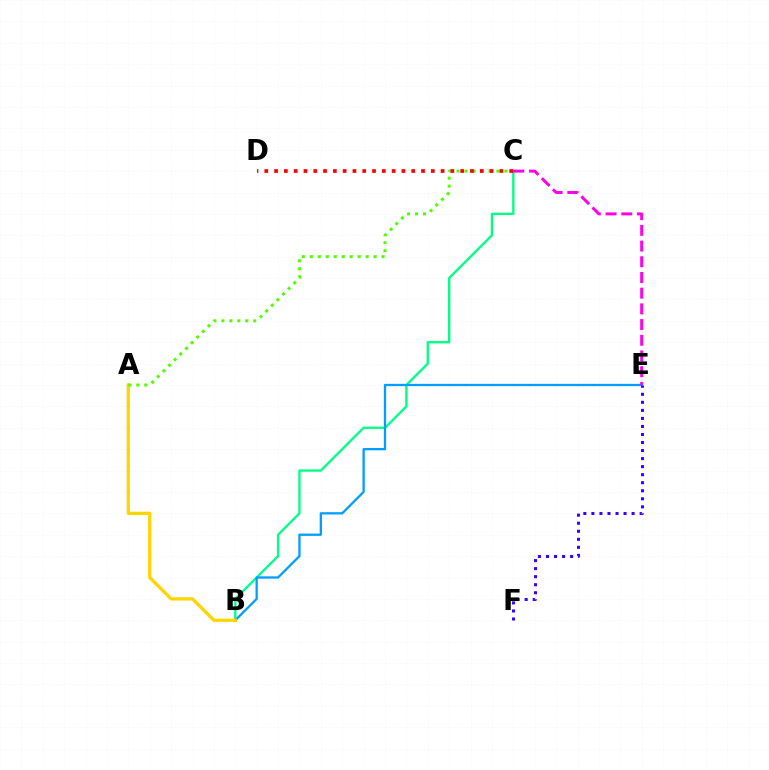{('B', 'C'): [{'color': '#00ff86', 'line_style': 'solid', 'thickness': 1.68}], ('B', 'E'): [{'color': '#009eff', 'line_style': 'solid', 'thickness': 1.65}], ('A', 'B'): [{'color': '#ffd500', 'line_style': 'solid', 'thickness': 2.36}], ('A', 'C'): [{'color': '#4fff00', 'line_style': 'dotted', 'thickness': 2.17}], ('C', 'E'): [{'color': '#ff00ed', 'line_style': 'dashed', 'thickness': 2.13}], ('C', 'D'): [{'color': '#ff0000', 'line_style': 'dotted', 'thickness': 2.66}], ('E', 'F'): [{'color': '#3700ff', 'line_style': 'dotted', 'thickness': 2.18}]}